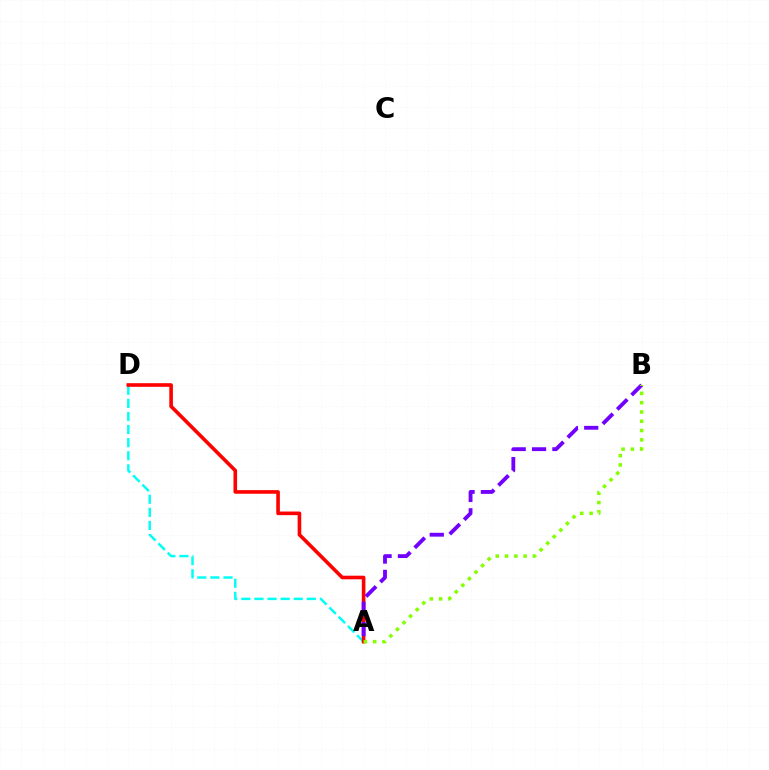{('A', 'D'): [{'color': '#00fff6', 'line_style': 'dashed', 'thickness': 1.78}, {'color': '#ff0000', 'line_style': 'solid', 'thickness': 2.6}], ('A', 'B'): [{'color': '#7200ff', 'line_style': 'dashed', 'thickness': 2.76}, {'color': '#84ff00', 'line_style': 'dotted', 'thickness': 2.53}]}